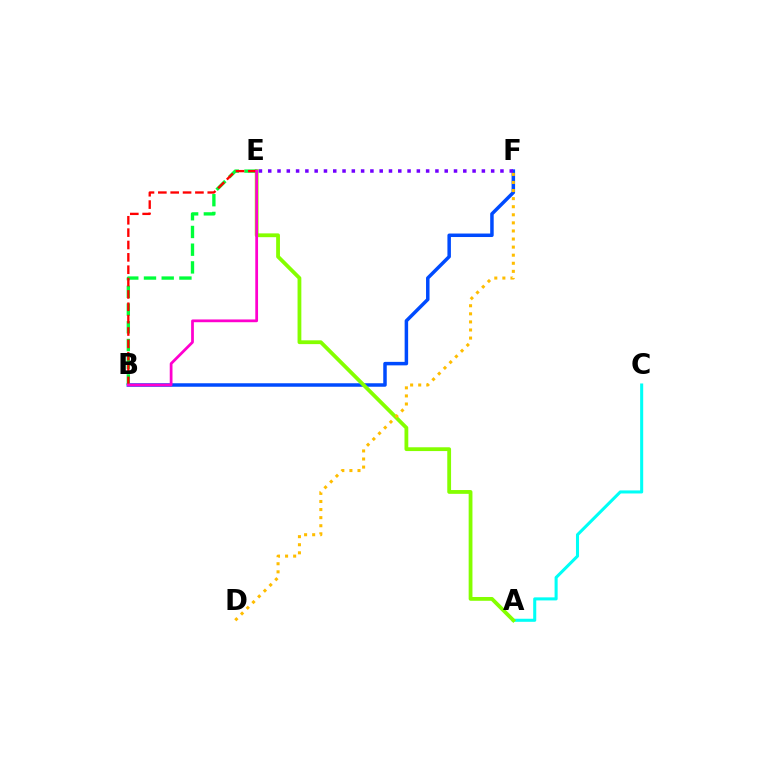{('B', 'F'): [{'color': '#004bff', 'line_style': 'solid', 'thickness': 2.52}], ('A', 'C'): [{'color': '#00fff6', 'line_style': 'solid', 'thickness': 2.2}], ('A', 'E'): [{'color': '#84ff00', 'line_style': 'solid', 'thickness': 2.73}], ('B', 'E'): [{'color': '#00ff39', 'line_style': 'dashed', 'thickness': 2.41}, {'color': '#ff0000', 'line_style': 'dashed', 'thickness': 1.68}, {'color': '#ff00cf', 'line_style': 'solid', 'thickness': 1.99}], ('E', 'F'): [{'color': '#7200ff', 'line_style': 'dotted', 'thickness': 2.52}], ('D', 'F'): [{'color': '#ffbd00', 'line_style': 'dotted', 'thickness': 2.2}]}